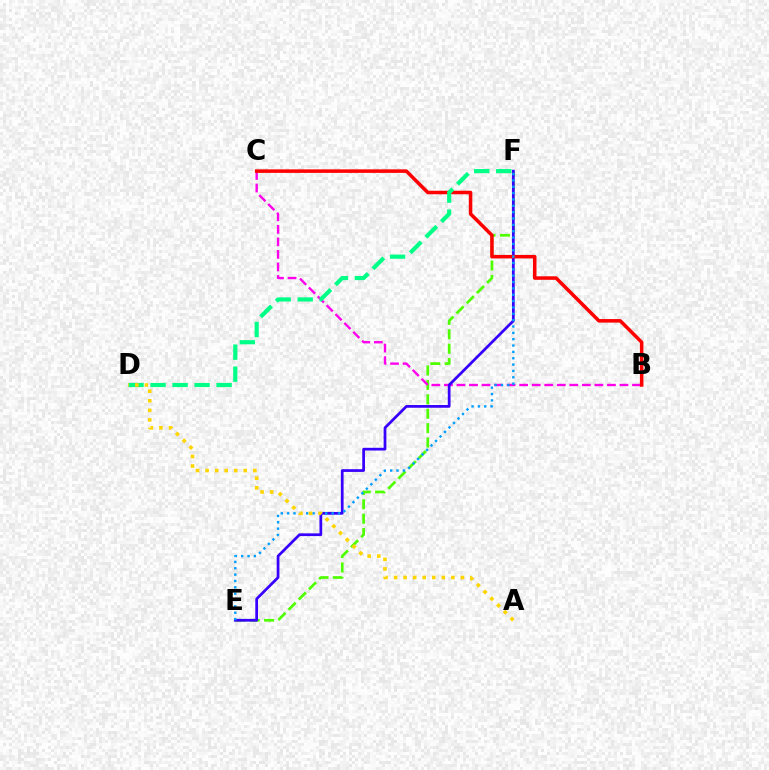{('E', 'F'): [{'color': '#4fff00', 'line_style': 'dashed', 'thickness': 1.96}, {'color': '#3700ff', 'line_style': 'solid', 'thickness': 1.97}, {'color': '#009eff', 'line_style': 'dotted', 'thickness': 1.73}], ('B', 'C'): [{'color': '#ff00ed', 'line_style': 'dashed', 'thickness': 1.7}, {'color': '#ff0000', 'line_style': 'solid', 'thickness': 2.54}], ('D', 'F'): [{'color': '#00ff86', 'line_style': 'dashed', 'thickness': 2.99}], ('A', 'D'): [{'color': '#ffd500', 'line_style': 'dotted', 'thickness': 2.59}]}